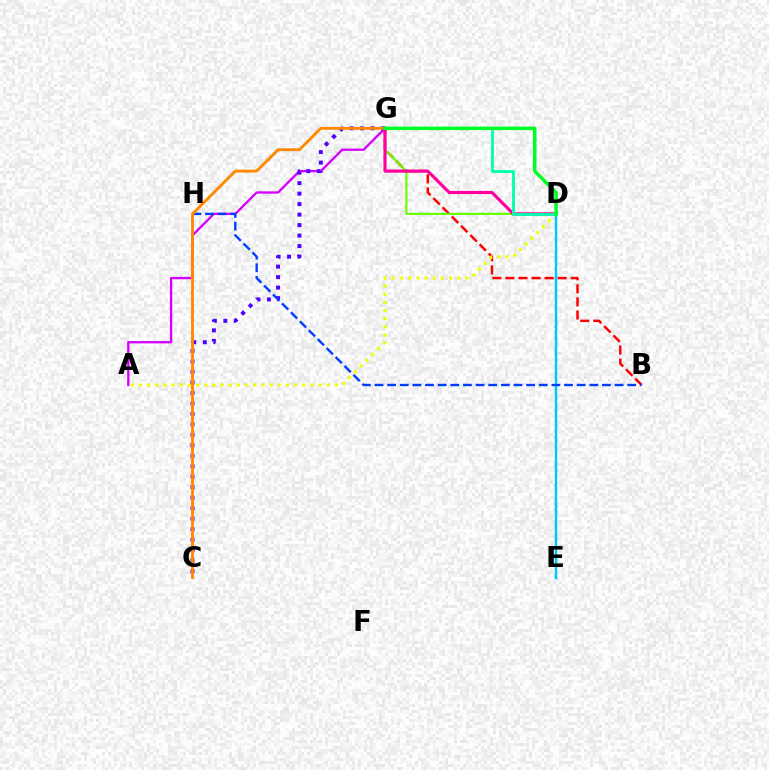{('A', 'G'): [{'color': '#d600ff', 'line_style': 'solid', 'thickness': 1.68}], ('B', 'G'): [{'color': '#ff0000', 'line_style': 'dashed', 'thickness': 1.78}], ('A', 'D'): [{'color': '#eeff00', 'line_style': 'dotted', 'thickness': 2.22}], ('D', 'G'): [{'color': '#66ff00', 'line_style': 'solid', 'thickness': 1.55}, {'color': '#ff00a0', 'line_style': 'solid', 'thickness': 2.28}, {'color': '#00ffaf', 'line_style': 'solid', 'thickness': 2.04}, {'color': '#00ff27', 'line_style': 'solid', 'thickness': 2.53}], ('D', 'E'): [{'color': '#00c7ff', 'line_style': 'solid', 'thickness': 1.79}], ('C', 'G'): [{'color': '#4f00ff', 'line_style': 'dotted', 'thickness': 2.85}, {'color': '#ff8800', 'line_style': 'solid', 'thickness': 2.04}], ('B', 'H'): [{'color': '#003fff', 'line_style': 'dashed', 'thickness': 1.72}]}